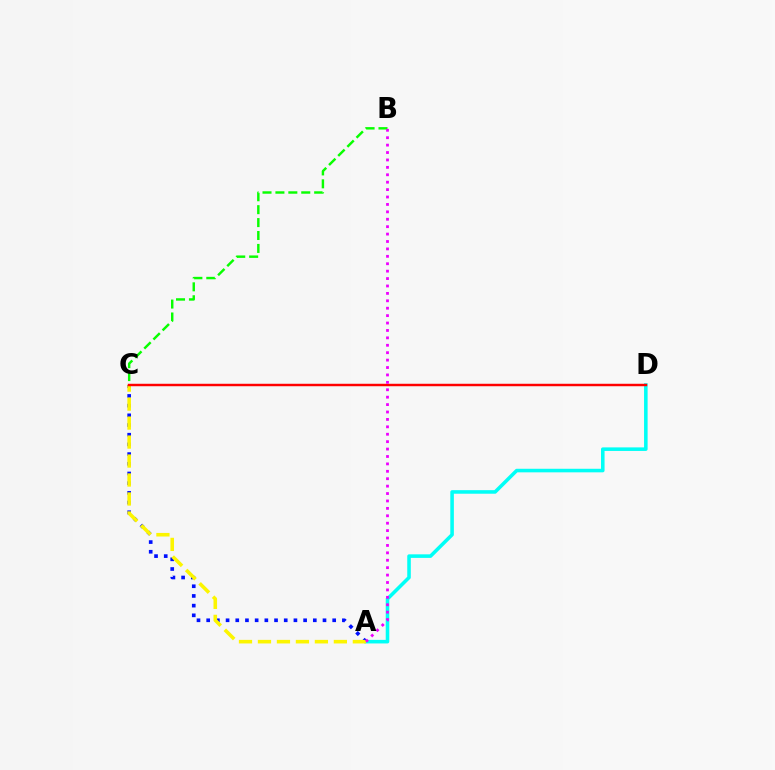{('A', 'D'): [{'color': '#00fff6', 'line_style': 'solid', 'thickness': 2.56}], ('A', 'C'): [{'color': '#0010ff', 'line_style': 'dotted', 'thickness': 2.63}, {'color': '#fcf500', 'line_style': 'dashed', 'thickness': 2.58}], ('B', 'C'): [{'color': '#08ff00', 'line_style': 'dashed', 'thickness': 1.75}], ('C', 'D'): [{'color': '#ff0000', 'line_style': 'solid', 'thickness': 1.77}], ('A', 'B'): [{'color': '#ee00ff', 'line_style': 'dotted', 'thickness': 2.01}]}